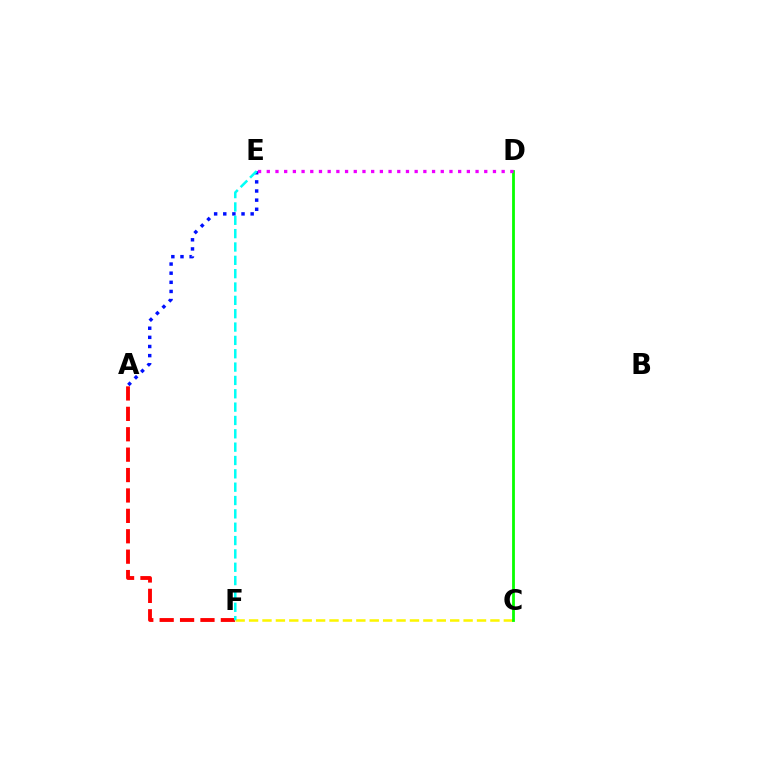{('A', 'E'): [{'color': '#0010ff', 'line_style': 'dotted', 'thickness': 2.48}], ('A', 'F'): [{'color': '#ff0000', 'line_style': 'dashed', 'thickness': 2.77}], ('C', 'F'): [{'color': '#fcf500', 'line_style': 'dashed', 'thickness': 1.82}], ('C', 'D'): [{'color': '#08ff00', 'line_style': 'solid', 'thickness': 2.02}], ('E', 'F'): [{'color': '#00fff6', 'line_style': 'dashed', 'thickness': 1.81}], ('D', 'E'): [{'color': '#ee00ff', 'line_style': 'dotted', 'thickness': 2.36}]}